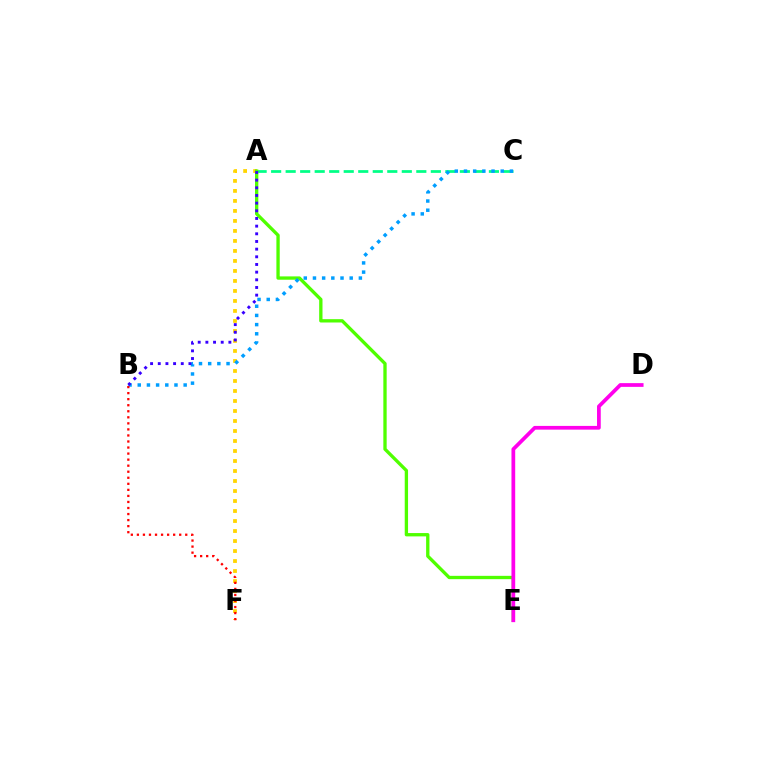{('A', 'F'): [{'color': '#ffd500', 'line_style': 'dotted', 'thickness': 2.72}], ('A', 'C'): [{'color': '#00ff86', 'line_style': 'dashed', 'thickness': 1.97}], ('A', 'E'): [{'color': '#4fff00', 'line_style': 'solid', 'thickness': 2.39}], ('B', 'C'): [{'color': '#009eff', 'line_style': 'dotted', 'thickness': 2.49}], ('A', 'B'): [{'color': '#3700ff', 'line_style': 'dotted', 'thickness': 2.08}], ('D', 'E'): [{'color': '#ff00ed', 'line_style': 'solid', 'thickness': 2.69}], ('B', 'F'): [{'color': '#ff0000', 'line_style': 'dotted', 'thickness': 1.64}]}